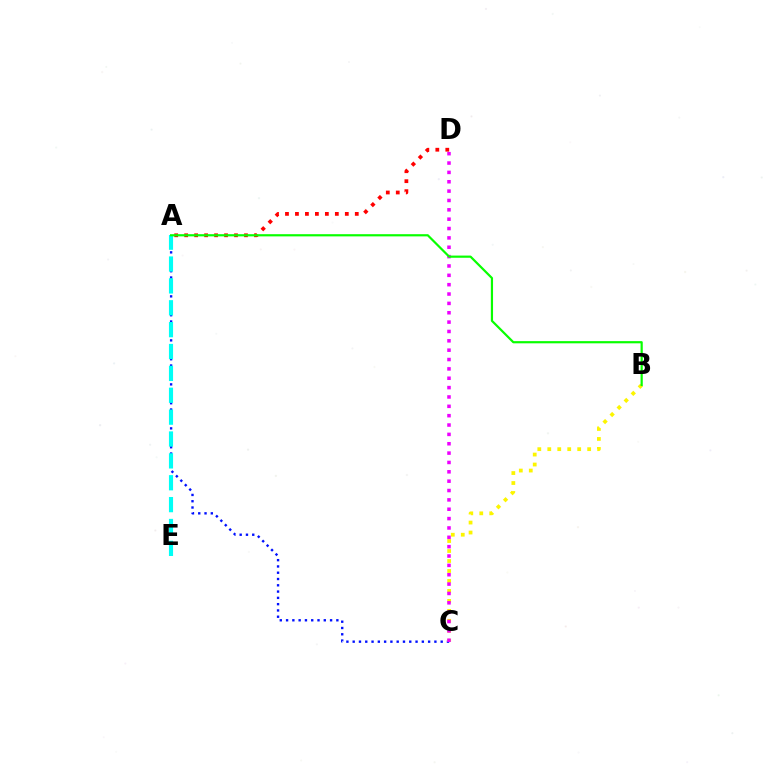{('A', 'C'): [{'color': '#0010ff', 'line_style': 'dotted', 'thickness': 1.71}], ('B', 'C'): [{'color': '#fcf500', 'line_style': 'dotted', 'thickness': 2.71}], ('A', 'E'): [{'color': '#00fff6', 'line_style': 'dashed', 'thickness': 2.97}], ('C', 'D'): [{'color': '#ee00ff', 'line_style': 'dotted', 'thickness': 2.54}], ('A', 'D'): [{'color': '#ff0000', 'line_style': 'dotted', 'thickness': 2.71}], ('A', 'B'): [{'color': '#08ff00', 'line_style': 'solid', 'thickness': 1.58}]}